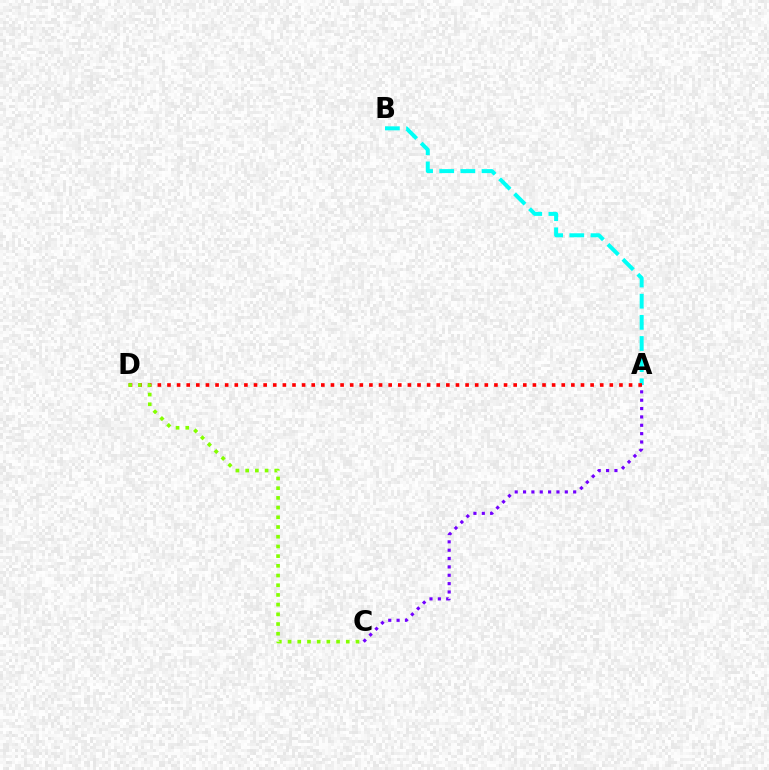{('A', 'B'): [{'color': '#00fff6', 'line_style': 'dashed', 'thickness': 2.87}], ('A', 'D'): [{'color': '#ff0000', 'line_style': 'dotted', 'thickness': 2.61}], ('A', 'C'): [{'color': '#7200ff', 'line_style': 'dotted', 'thickness': 2.27}], ('C', 'D'): [{'color': '#84ff00', 'line_style': 'dotted', 'thickness': 2.64}]}